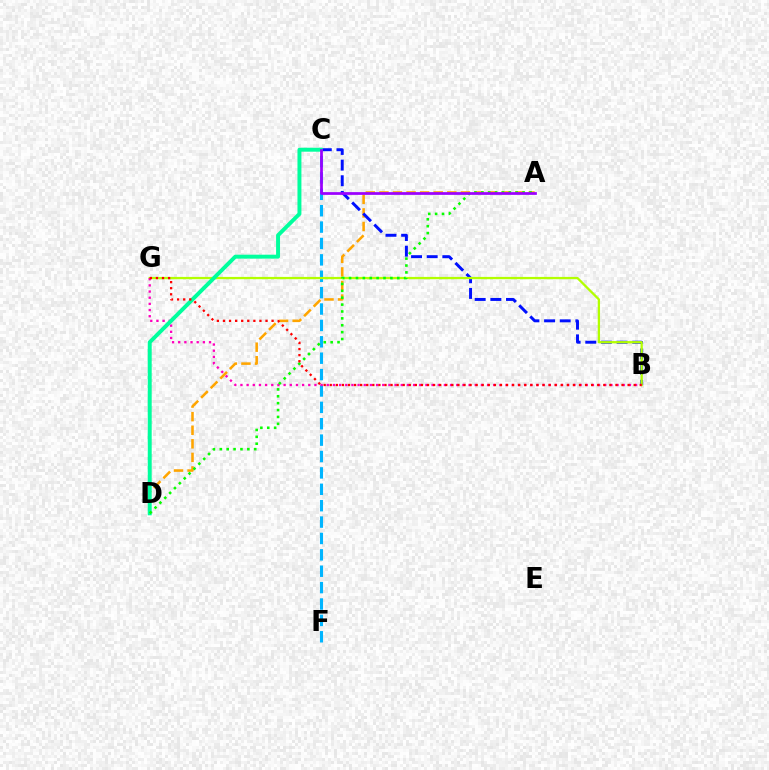{('A', 'D'): [{'color': '#ffa500', 'line_style': 'dashed', 'thickness': 1.84}, {'color': '#08ff00', 'line_style': 'dotted', 'thickness': 1.87}], ('B', 'C'): [{'color': '#0010ff', 'line_style': 'dashed', 'thickness': 2.13}], ('C', 'F'): [{'color': '#00b5ff', 'line_style': 'dashed', 'thickness': 2.23}], ('B', 'G'): [{'color': '#b3ff00', 'line_style': 'solid', 'thickness': 1.65}, {'color': '#ff00bd', 'line_style': 'dotted', 'thickness': 1.68}, {'color': '#ff0000', 'line_style': 'dotted', 'thickness': 1.65}], ('C', 'D'): [{'color': '#00ff9d', 'line_style': 'solid', 'thickness': 2.84}], ('A', 'C'): [{'color': '#9b00ff', 'line_style': 'solid', 'thickness': 1.97}]}